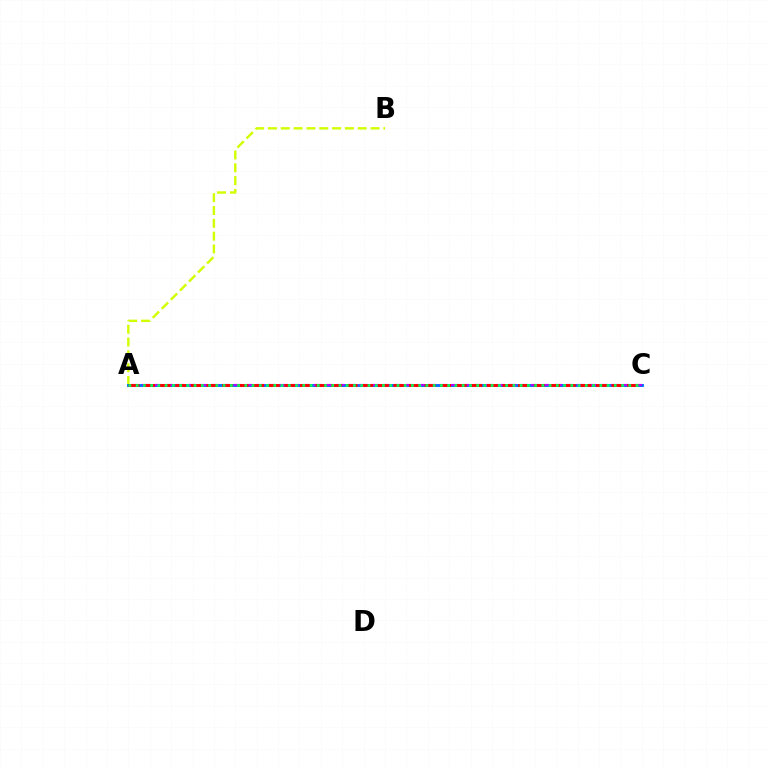{('A', 'B'): [{'color': '#d1ff00', 'line_style': 'dashed', 'thickness': 1.74}], ('A', 'C'): [{'color': '#0074ff', 'line_style': 'solid', 'thickness': 2.1}, {'color': '#b900ff', 'line_style': 'dashed', 'thickness': 1.55}, {'color': '#ff0000', 'line_style': 'dashed', 'thickness': 2.12}, {'color': '#00ff5c', 'line_style': 'dotted', 'thickness': 1.97}]}